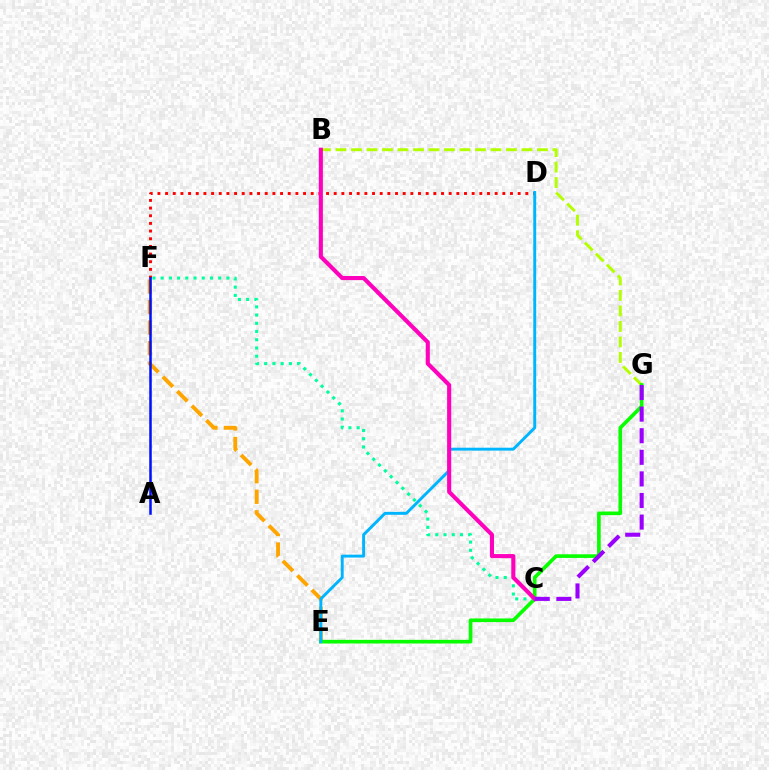{('B', 'G'): [{'color': '#b3ff00', 'line_style': 'dashed', 'thickness': 2.11}], ('D', 'F'): [{'color': '#ff0000', 'line_style': 'dotted', 'thickness': 2.08}], ('E', 'F'): [{'color': '#ffa500', 'line_style': 'dashed', 'thickness': 2.79}], ('E', 'G'): [{'color': '#08ff00', 'line_style': 'solid', 'thickness': 2.63}], ('D', 'E'): [{'color': '#00b5ff', 'line_style': 'solid', 'thickness': 2.1}], ('C', 'F'): [{'color': '#00ff9d', 'line_style': 'dotted', 'thickness': 2.23}], ('A', 'F'): [{'color': '#0010ff', 'line_style': 'solid', 'thickness': 1.82}], ('B', 'C'): [{'color': '#ff00bd', 'line_style': 'solid', 'thickness': 2.95}], ('C', 'G'): [{'color': '#9b00ff', 'line_style': 'dashed', 'thickness': 2.93}]}